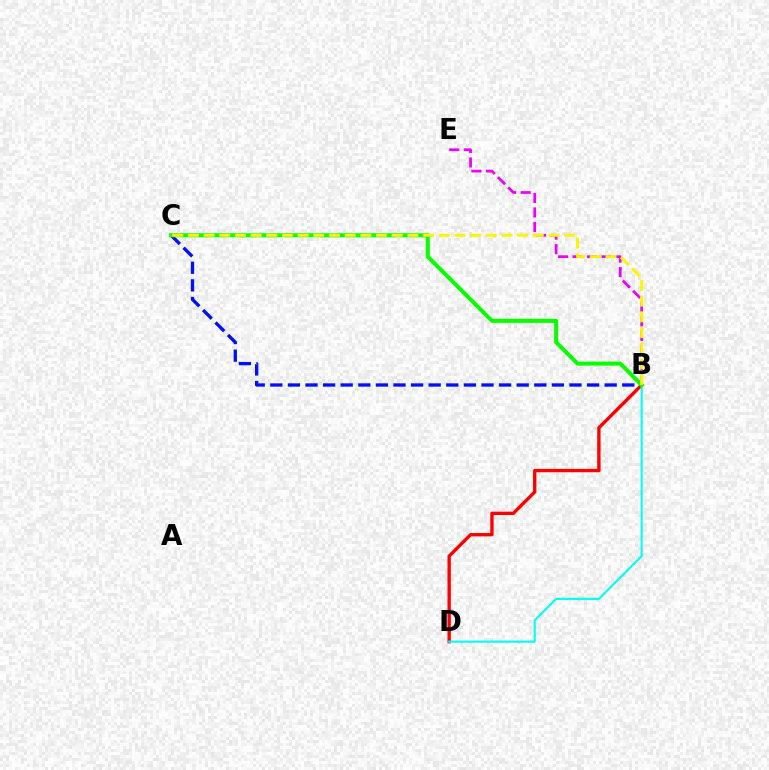{('B', 'C'): [{'color': '#0010ff', 'line_style': 'dashed', 'thickness': 2.39}, {'color': '#08ff00', 'line_style': 'solid', 'thickness': 2.89}, {'color': '#fcf500', 'line_style': 'dashed', 'thickness': 2.13}], ('B', 'D'): [{'color': '#ff0000', 'line_style': 'solid', 'thickness': 2.42}, {'color': '#00fff6', 'line_style': 'solid', 'thickness': 1.52}], ('B', 'E'): [{'color': '#ee00ff', 'line_style': 'dashed', 'thickness': 1.97}]}